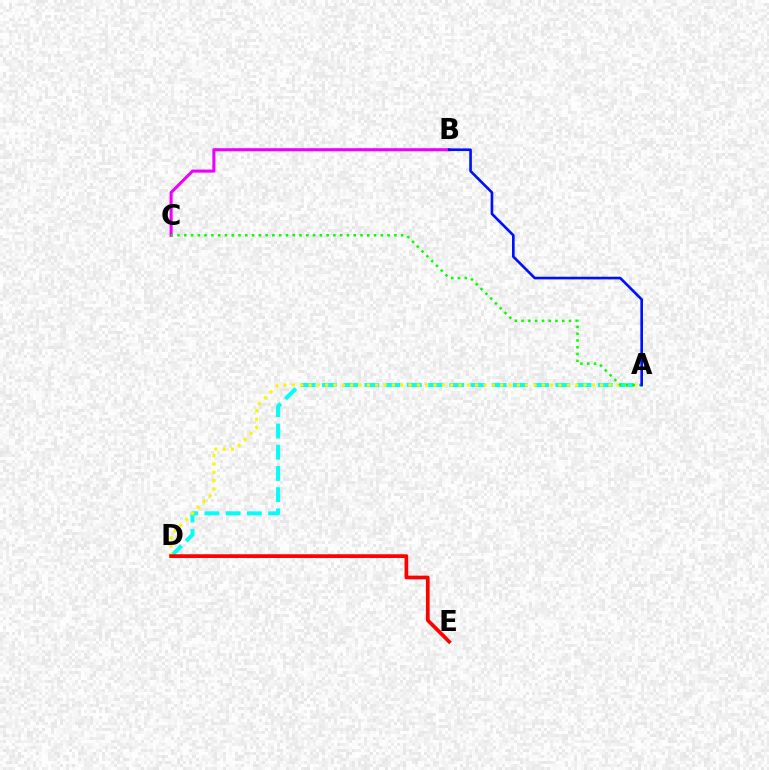{('A', 'D'): [{'color': '#00fff6', 'line_style': 'dashed', 'thickness': 2.88}, {'color': '#fcf500', 'line_style': 'dotted', 'thickness': 2.26}], ('B', 'C'): [{'color': '#ee00ff', 'line_style': 'solid', 'thickness': 2.21}], ('A', 'C'): [{'color': '#08ff00', 'line_style': 'dotted', 'thickness': 1.84}], ('D', 'E'): [{'color': '#ff0000', 'line_style': 'solid', 'thickness': 2.68}], ('A', 'B'): [{'color': '#0010ff', 'line_style': 'solid', 'thickness': 1.91}]}